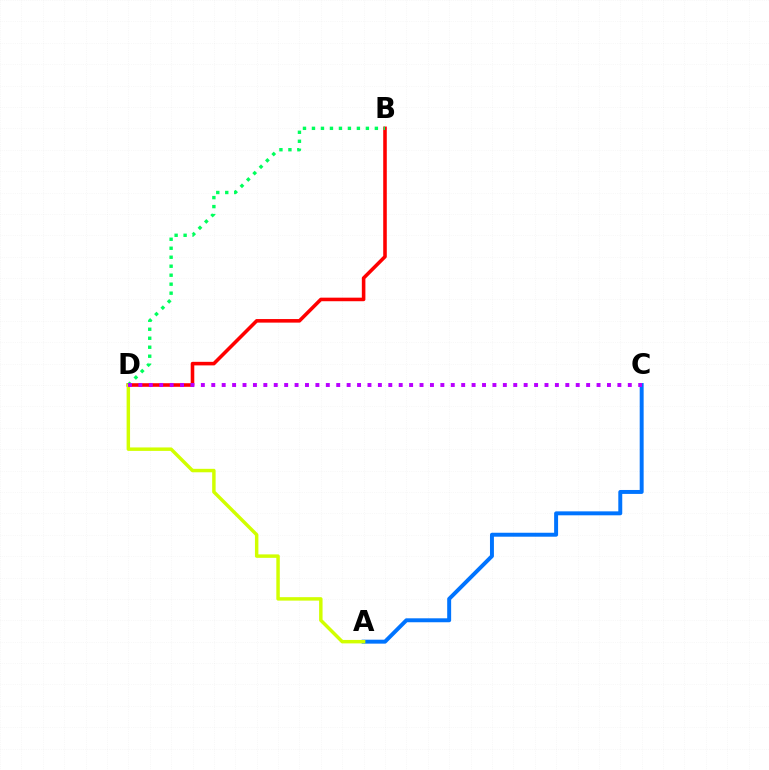{('B', 'D'): [{'color': '#ff0000', 'line_style': 'solid', 'thickness': 2.57}, {'color': '#00ff5c', 'line_style': 'dotted', 'thickness': 2.44}], ('A', 'C'): [{'color': '#0074ff', 'line_style': 'solid', 'thickness': 2.84}], ('A', 'D'): [{'color': '#d1ff00', 'line_style': 'solid', 'thickness': 2.49}], ('C', 'D'): [{'color': '#b900ff', 'line_style': 'dotted', 'thickness': 2.83}]}